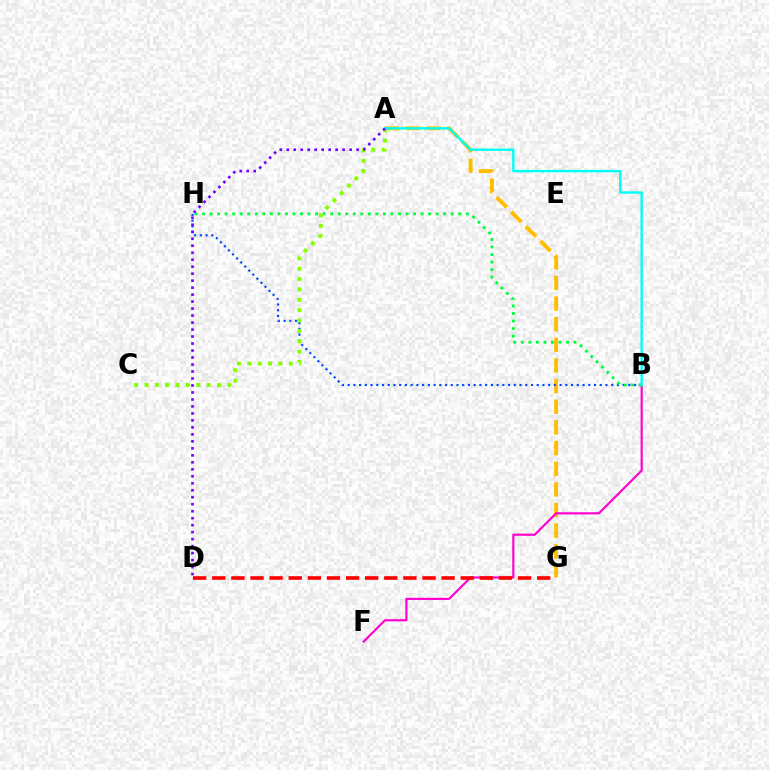{('A', 'G'): [{'color': '#ffbd00', 'line_style': 'dashed', 'thickness': 2.8}], ('B', 'F'): [{'color': '#ff00cf', 'line_style': 'solid', 'thickness': 1.56}], ('B', 'H'): [{'color': '#004bff', 'line_style': 'dotted', 'thickness': 1.56}, {'color': '#00ff39', 'line_style': 'dotted', 'thickness': 2.05}], ('A', 'C'): [{'color': '#84ff00', 'line_style': 'dotted', 'thickness': 2.81}], ('A', 'B'): [{'color': '#00fff6', 'line_style': 'solid', 'thickness': 1.73}], ('A', 'D'): [{'color': '#7200ff', 'line_style': 'dotted', 'thickness': 1.9}], ('D', 'G'): [{'color': '#ff0000', 'line_style': 'dashed', 'thickness': 2.6}]}